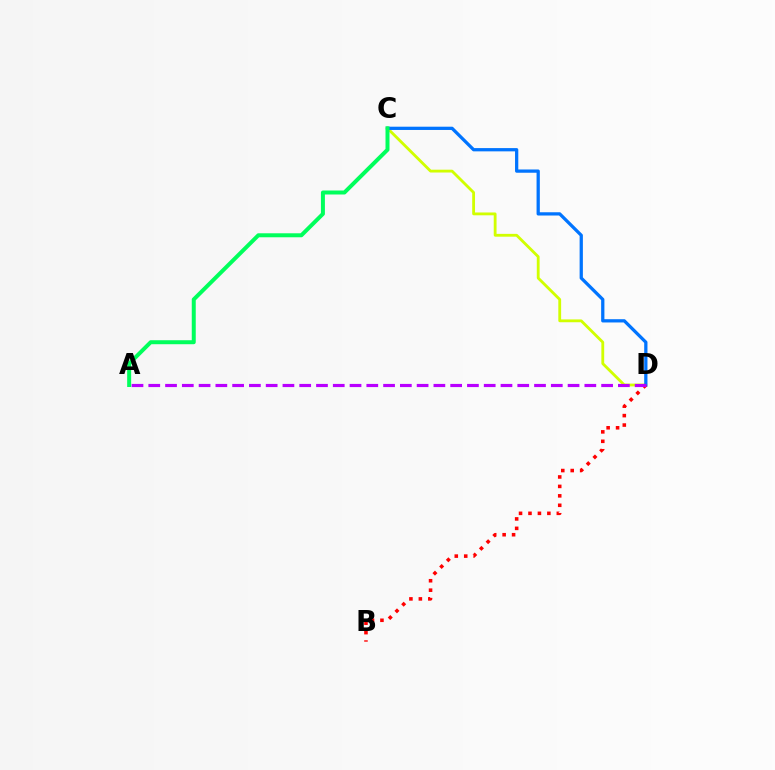{('C', 'D'): [{'color': '#d1ff00', 'line_style': 'solid', 'thickness': 2.03}, {'color': '#0074ff', 'line_style': 'solid', 'thickness': 2.35}], ('B', 'D'): [{'color': '#ff0000', 'line_style': 'dotted', 'thickness': 2.57}], ('A', 'D'): [{'color': '#b900ff', 'line_style': 'dashed', 'thickness': 2.28}], ('A', 'C'): [{'color': '#00ff5c', 'line_style': 'solid', 'thickness': 2.87}]}